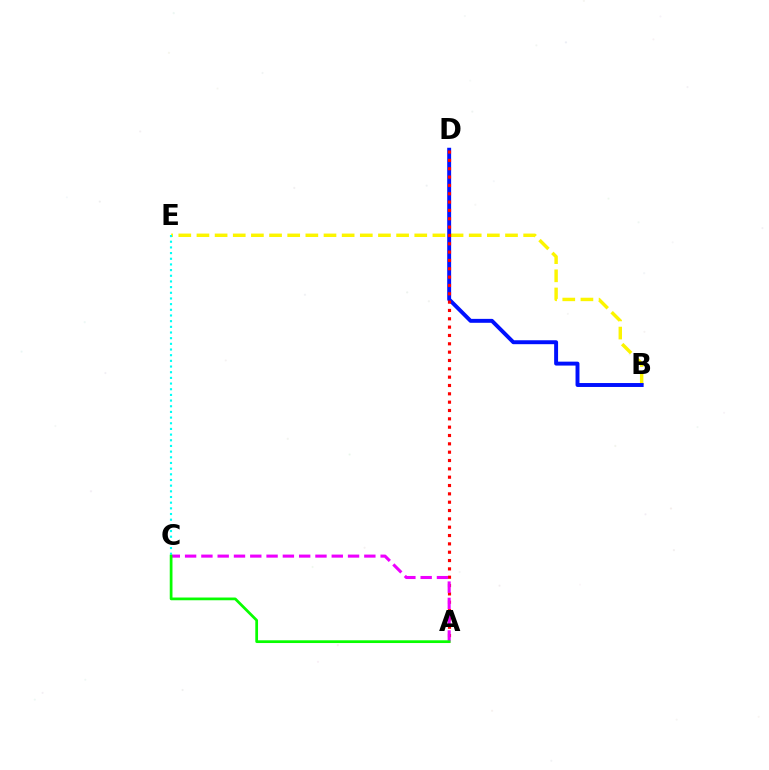{('B', 'E'): [{'color': '#fcf500', 'line_style': 'dashed', 'thickness': 2.47}], ('B', 'D'): [{'color': '#0010ff', 'line_style': 'solid', 'thickness': 2.83}], ('A', 'D'): [{'color': '#ff0000', 'line_style': 'dotted', 'thickness': 2.26}], ('A', 'C'): [{'color': '#ee00ff', 'line_style': 'dashed', 'thickness': 2.21}, {'color': '#08ff00', 'line_style': 'solid', 'thickness': 1.97}], ('C', 'E'): [{'color': '#00fff6', 'line_style': 'dotted', 'thickness': 1.54}]}